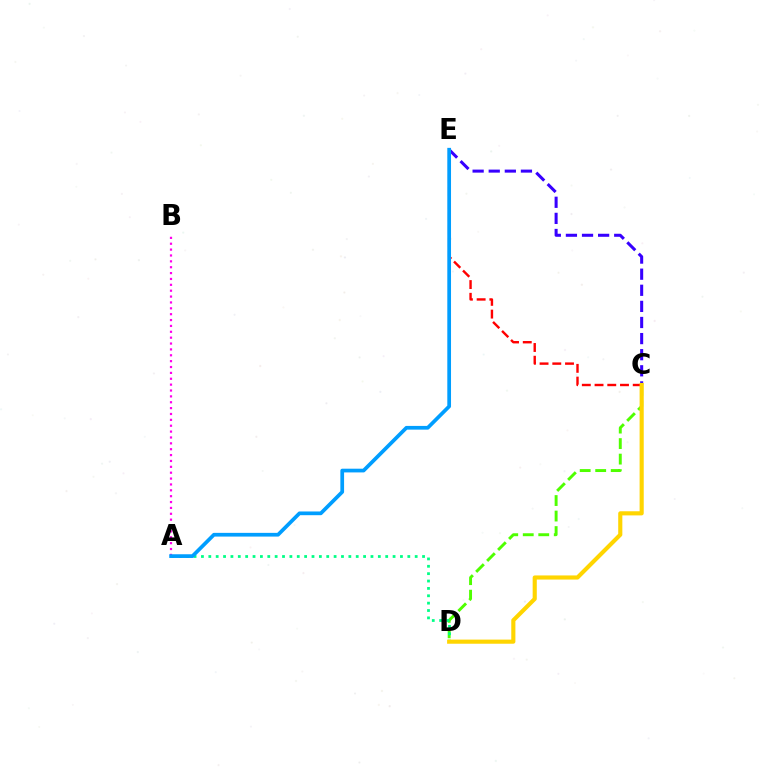{('C', 'E'): [{'color': '#3700ff', 'line_style': 'dashed', 'thickness': 2.19}, {'color': '#ff0000', 'line_style': 'dashed', 'thickness': 1.73}], ('C', 'D'): [{'color': '#4fff00', 'line_style': 'dashed', 'thickness': 2.11}, {'color': '#ffd500', 'line_style': 'solid', 'thickness': 2.97}], ('A', 'D'): [{'color': '#00ff86', 'line_style': 'dotted', 'thickness': 2.0}], ('A', 'B'): [{'color': '#ff00ed', 'line_style': 'dotted', 'thickness': 1.6}], ('A', 'E'): [{'color': '#009eff', 'line_style': 'solid', 'thickness': 2.68}]}